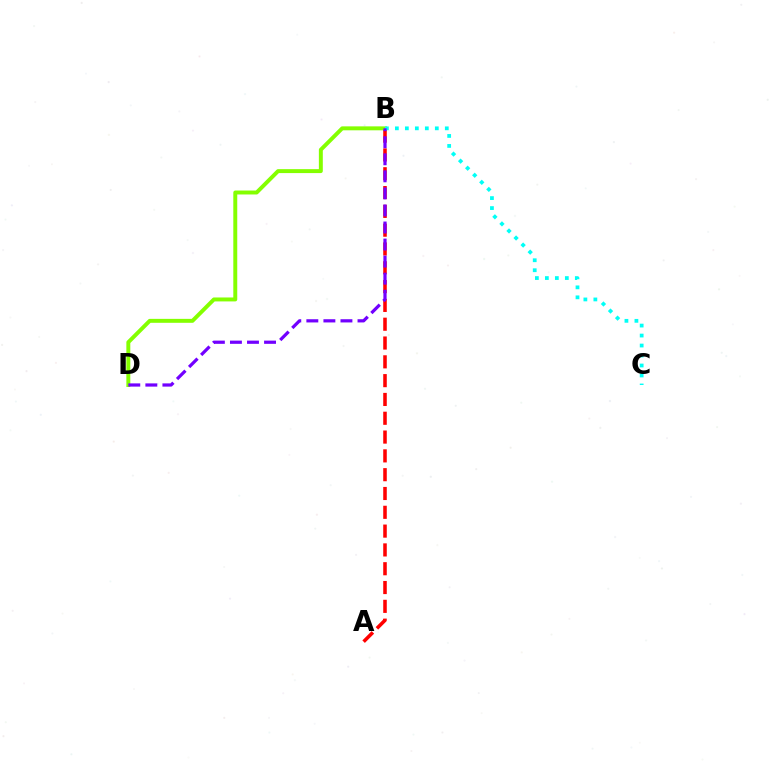{('A', 'B'): [{'color': '#ff0000', 'line_style': 'dashed', 'thickness': 2.56}], ('B', 'D'): [{'color': '#84ff00', 'line_style': 'solid', 'thickness': 2.84}, {'color': '#7200ff', 'line_style': 'dashed', 'thickness': 2.32}], ('B', 'C'): [{'color': '#00fff6', 'line_style': 'dotted', 'thickness': 2.71}]}